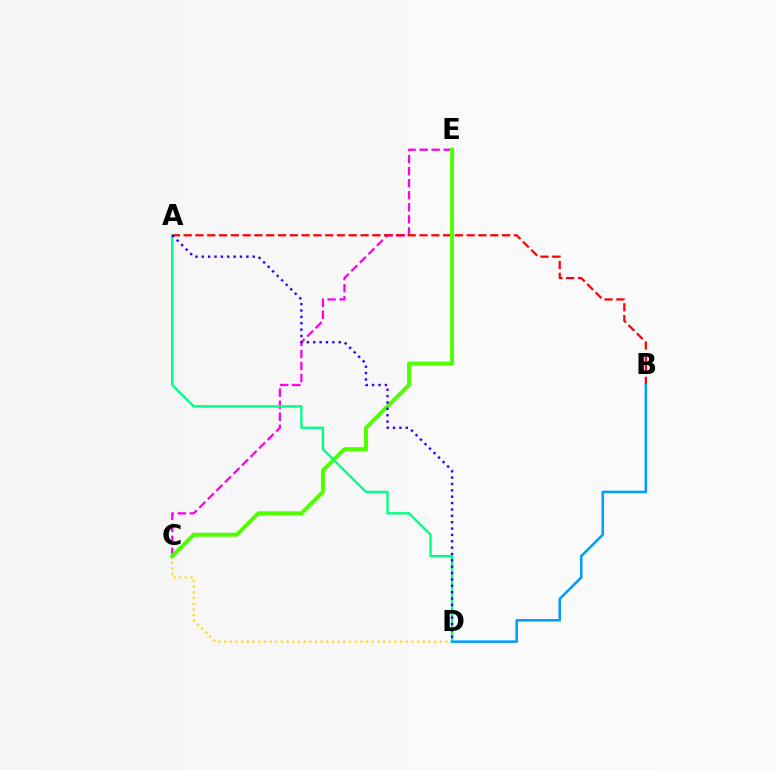{('C', 'E'): [{'color': '#ff00ed', 'line_style': 'dashed', 'thickness': 1.63}, {'color': '#4fff00', 'line_style': 'solid', 'thickness': 2.86}], ('A', 'B'): [{'color': '#ff0000', 'line_style': 'dashed', 'thickness': 1.6}], ('C', 'D'): [{'color': '#ffd500', 'line_style': 'dotted', 'thickness': 1.54}], ('A', 'D'): [{'color': '#00ff86', 'line_style': 'solid', 'thickness': 1.71}, {'color': '#3700ff', 'line_style': 'dotted', 'thickness': 1.73}], ('B', 'D'): [{'color': '#009eff', 'line_style': 'solid', 'thickness': 1.84}]}